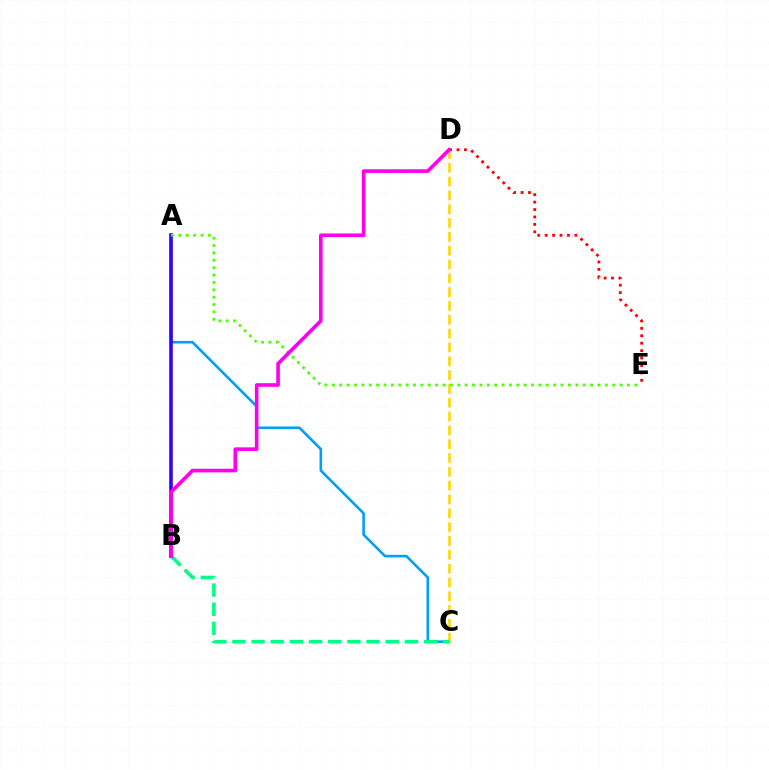{('A', 'C'): [{'color': '#009eff', 'line_style': 'solid', 'thickness': 1.87}], ('C', 'D'): [{'color': '#ffd500', 'line_style': 'dashed', 'thickness': 1.88}], ('B', 'C'): [{'color': '#00ff86', 'line_style': 'dashed', 'thickness': 2.6}], ('D', 'E'): [{'color': '#ff0000', 'line_style': 'dotted', 'thickness': 2.02}], ('A', 'B'): [{'color': '#3700ff', 'line_style': 'solid', 'thickness': 2.6}], ('A', 'E'): [{'color': '#4fff00', 'line_style': 'dotted', 'thickness': 2.0}], ('B', 'D'): [{'color': '#ff00ed', 'line_style': 'solid', 'thickness': 2.61}]}